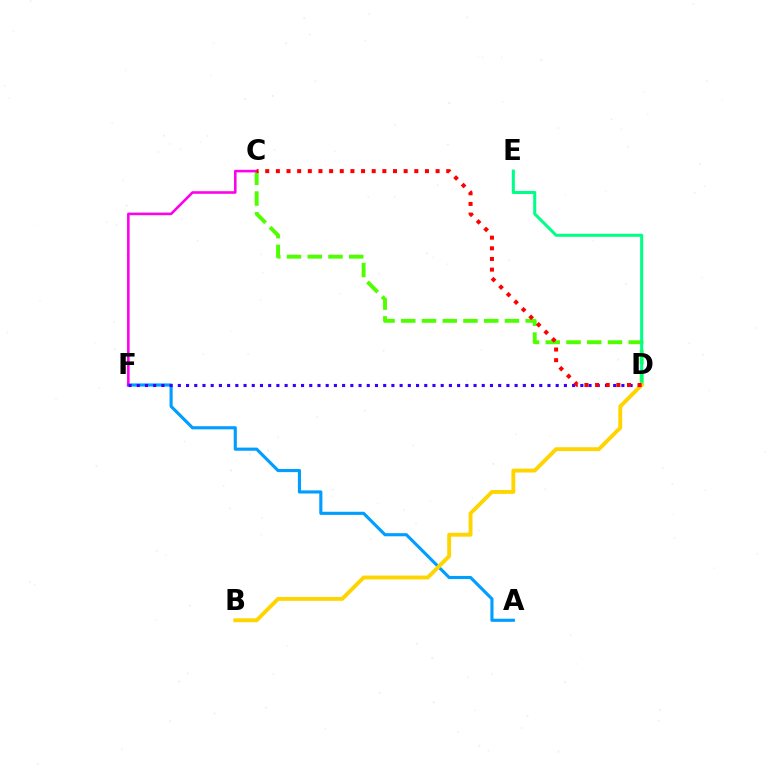{('C', 'D'): [{'color': '#4fff00', 'line_style': 'dashed', 'thickness': 2.82}, {'color': '#ff0000', 'line_style': 'dotted', 'thickness': 2.89}], ('D', 'E'): [{'color': '#00ff86', 'line_style': 'solid', 'thickness': 2.2}], ('A', 'F'): [{'color': '#009eff', 'line_style': 'solid', 'thickness': 2.25}], ('C', 'F'): [{'color': '#ff00ed', 'line_style': 'solid', 'thickness': 1.86}], ('B', 'D'): [{'color': '#ffd500', 'line_style': 'solid', 'thickness': 2.8}], ('D', 'F'): [{'color': '#3700ff', 'line_style': 'dotted', 'thickness': 2.23}]}